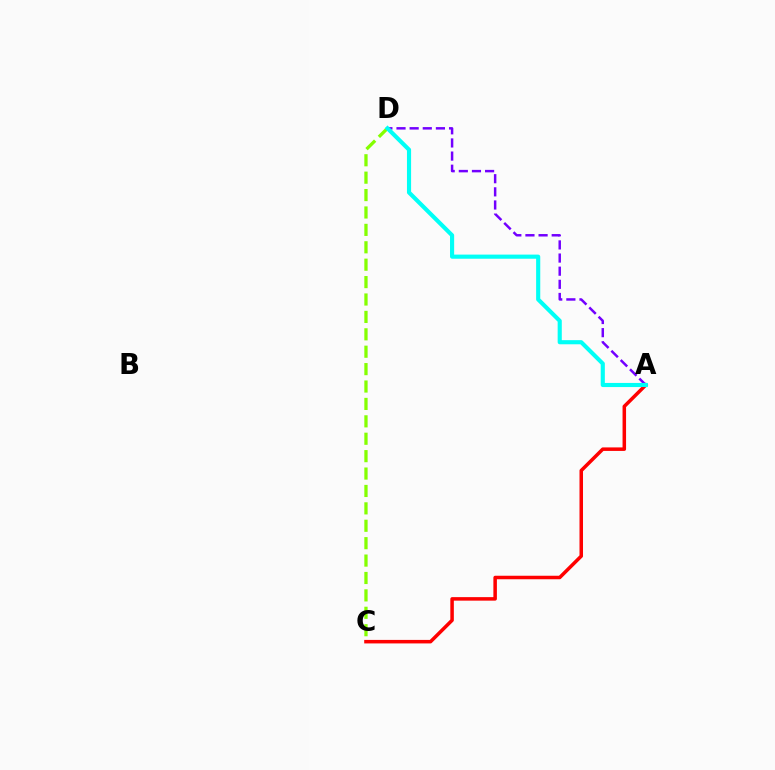{('C', 'D'): [{'color': '#84ff00', 'line_style': 'dashed', 'thickness': 2.36}], ('A', 'C'): [{'color': '#ff0000', 'line_style': 'solid', 'thickness': 2.53}], ('A', 'D'): [{'color': '#7200ff', 'line_style': 'dashed', 'thickness': 1.78}, {'color': '#00fff6', 'line_style': 'solid', 'thickness': 2.97}]}